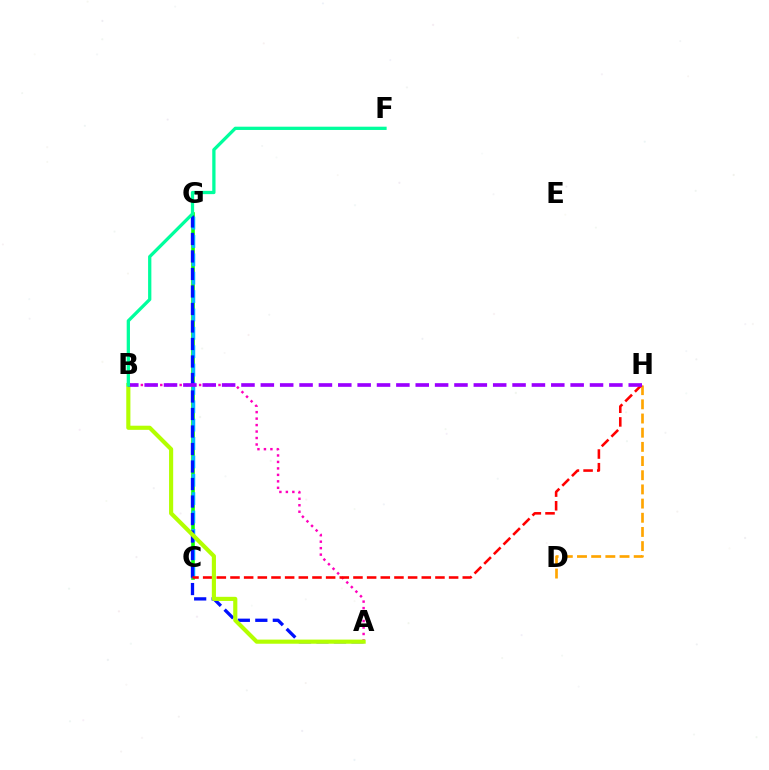{('C', 'G'): [{'color': '#08ff00', 'line_style': 'solid', 'thickness': 2.58}, {'color': '#00b5ff', 'line_style': 'dashed', 'thickness': 2.5}], ('A', 'G'): [{'color': '#0010ff', 'line_style': 'dashed', 'thickness': 2.38}], ('A', 'B'): [{'color': '#ff00bd', 'line_style': 'dotted', 'thickness': 1.76}, {'color': '#b3ff00', 'line_style': 'solid', 'thickness': 2.97}], ('D', 'H'): [{'color': '#ffa500', 'line_style': 'dashed', 'thickness': 1.93}], ('C', 'H'): [{'color': '#ff0000', 'line_style': 'dashed', 'thickness': 1.86}], ('B', 'H'): [{'color': '#9b00ff', 'line_style': 'dashed', 'thickness': 2.63}], ('B', 'F'): [{'color': '#00ff9d', 'line_style': 'solid', 'thickness': 2.36}]}